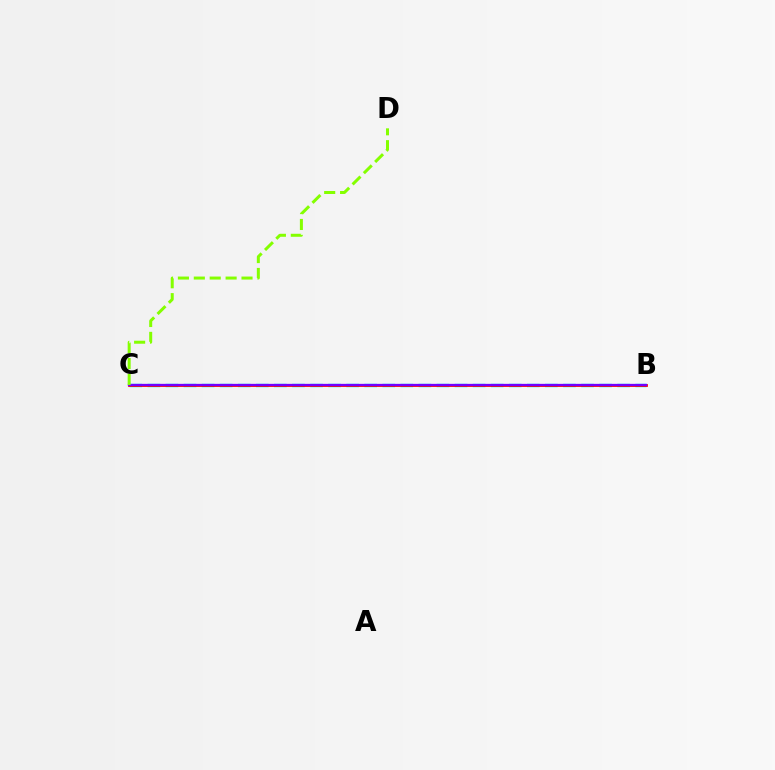{('B', 'C'): [{'color': '#00fff6', 'line_style': 'dashed', 'thickness': 2.45}, {'color': '#ff0000', 'line_style': 'solid', 'thickness': 1.99}, {'color': '#7200ff', 'line_style': 'solid', 'thickness': 1.65}], ('C', 'D'): [{'color': '#84ff00', 'line_style': 'dashed', 'thickness': 2.16}]}